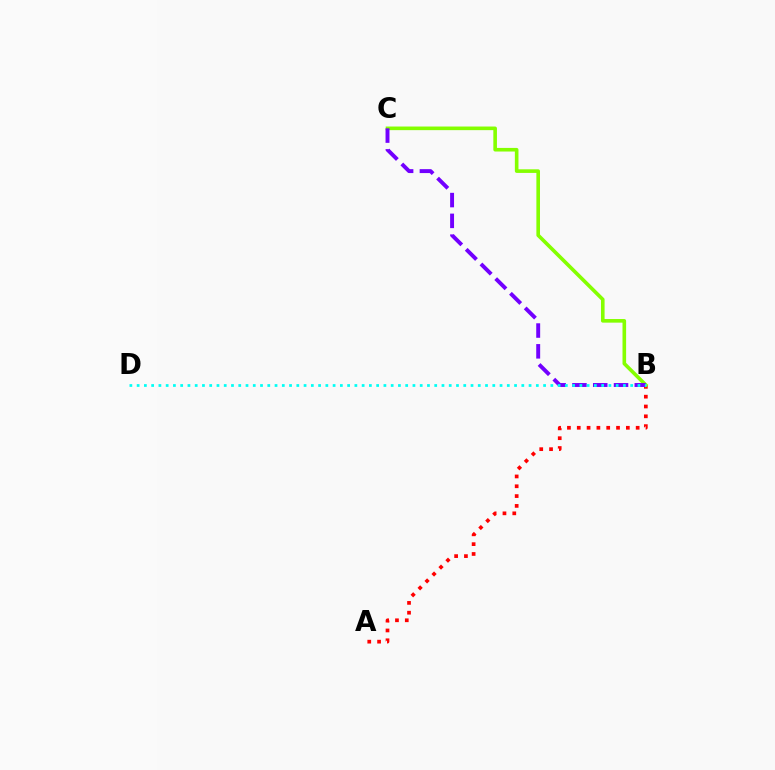{('A', 'B'): [{'color': '#ff0000', 'line_style': 'dotted', 'thickness': 2.67}], ('B', 'C'): [{'color': '#84ff00', 'line_style': 'solid', 'thickness': 2.6}, {'color': '#7200ff', 'line_style': 'dashed', 'thickness': 2.82}], ('B', 'D'): [{'color': '#00fff6', 'line_style': 'dotted', 'thickness': 1.97}]}